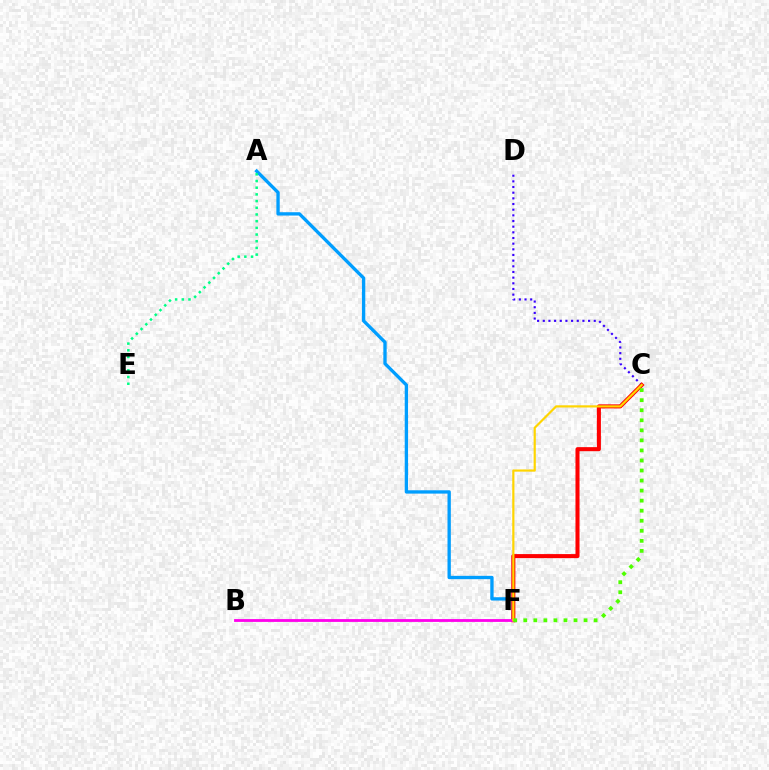{('A', 'F'): [{'color': '#009eff', 'line_style': 'solid', 'thickness': 2.4}], ('C', 'D'): [{'color': '#3700ff', 'line_style': 'dotted', 'thickness': 1.54}], ('C', 'F'): [{'color': '#ff0000', 'line_style': 'solid', 'thickness': 2.91}, {'color': '#ffd500', 'line_style': 'solid', 'thickness': 1.58}, {'color': '#4fff00', 'line_style': 'dotted', 'thickness': 2.73}], ('B', 'F'): [{'color': '#ff00ed', 'line_style': 'solid', 'thickness': 2.02}], ('A', 'E'): [{'color': '#00ff86', 'line_style': 'dotted', 'thickness': 1.82}]}